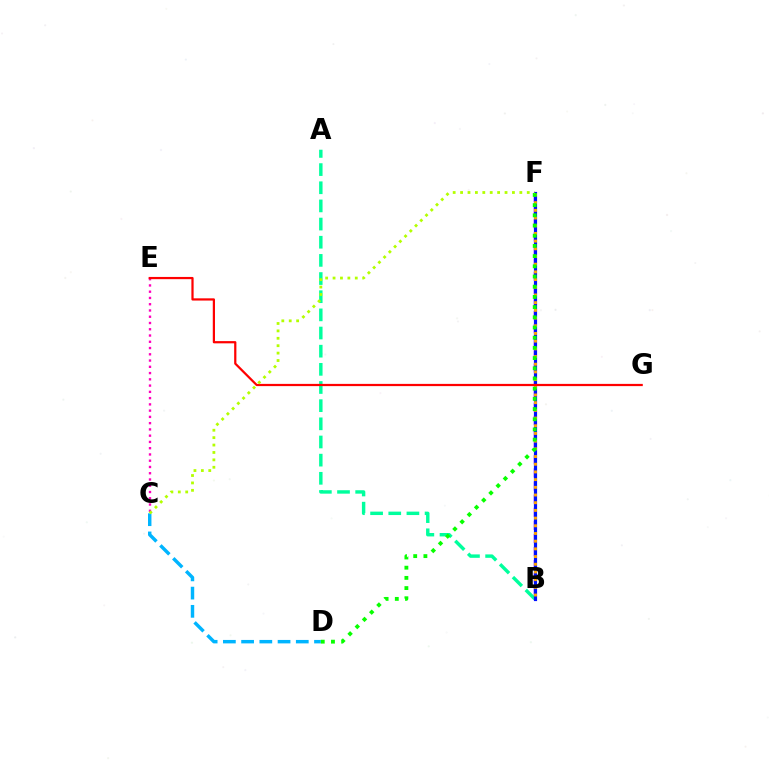{('C', 'E'): [{'color': '#ff00bd', 'line_style': 'dotted', 'thickness': 1.7}], ('B', 'F'): [{'color': '#9b00ff', 'line_style': 'dashed', 'thickness': 1.78}, {'color': '#0010ff', 'line_style': 'solid', 'thickness': 2.29}, {'color': '#ffa500', 'line_style': 'dotted', 'thickness': 2.09}], ('A', 'B'): [{'color': '#00ff9d', 'line_style': 'dashed', 'thickness': 2.47}], ('C', 'D'): [{'color': '#00b5ff', 'line_style': 'dashed', 'thickness': 2.48}], ('D', 'F'): [{'color': '#08ff00', 'line_style': 'dotted', 'thickness': 2.77}], ('E', 'G'): [{'color': '#ff0000', 'line_style': 'solid', 'thickness': 1.6}], ('C', 'F'): [{'color': '#b3ff00', 'line_style': 'dotted', 'thickness': 2.01}]}